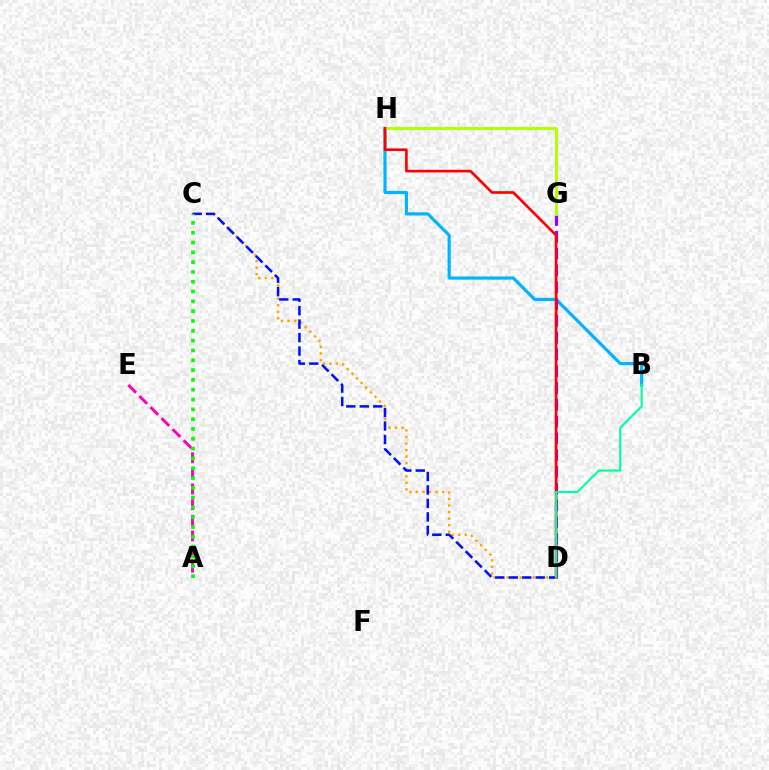{('A', 'E'): [{'color': '#ff00bd', 'line_style': 'dashed', 'thickness': 2.12}], ('B', 'H'): [{'color': '#00b5ff', 'line_style': 'solid', 'thickness': 2.28}], ('C', 'D'): [{'color': '#ffa500', 'line_style': 'dotted', 'thickness': 1.78}, {'color': '#0010ff', 'line_style': 'dashed', 'thickness': 1.83}], ('D', 'G'): [{'color': '#9b00ff', 'line_style': 'dashed', 'thickness': 2.28}], ('A', 'C'): [{'color': '#08ff00', 'line_style': 'dotted', 'thickness': 2.67}], ('G', 'H'): [{'color': '#b3ff00', 'line_style': 'solid', 'thickness': 2.11}], ('D', 'H'): [{'color': '#ff0000', 'line_style': 'solid', 'thickness': 1.91}], ('B', 'D'): [{'color': '#00ff9d', 'line_style': 'solid', 'thickness': 1.52}]}